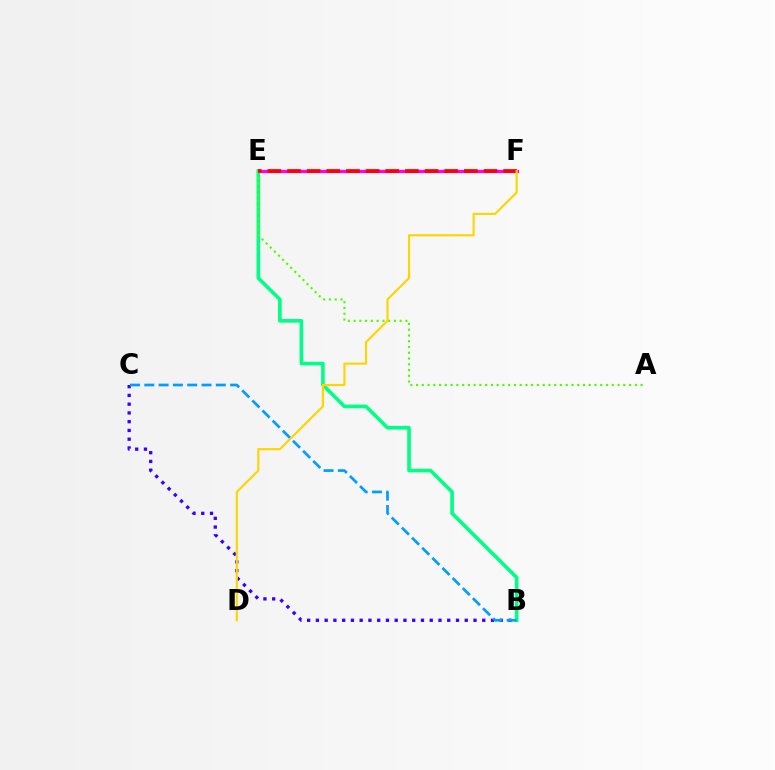{('E', 'F'): [{'color': '#ff00ed', 'line_style': 'solid', 'thickness': 2.32}, {'color': '#ff0000', 'line_style': 'dashed', 'thickness': 2.67}], ('B', 'E'): [{'color': '#00ff86', 'line_style': 'solid', 'thickness': 2.61}], ('A', 'E'): [{'color': '#4fff00', 'line_style': 'dotted', 'thickness': 1.56}], ('B', 'C'): [{'color': '#3700ff', 'line_style': 'dotted', 'thickness': 2.38}, {'color': '#009eff', 'line_style': 'dashed', 'thickness': 1.94}], ('D', 'F'): [{'color': '#ffd500', 'line_style': 'solid', 'thickness': 1.55}]}